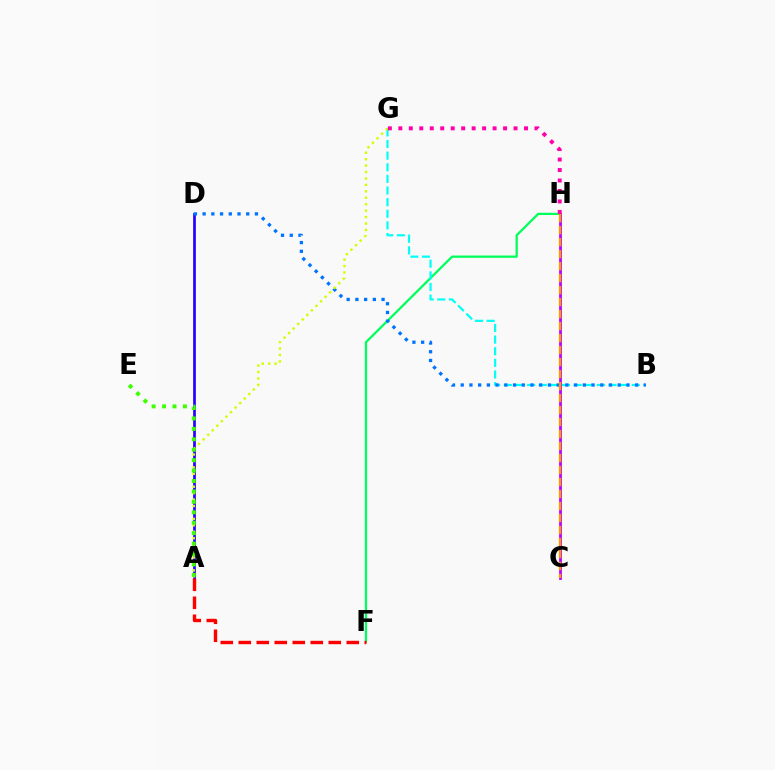{('A', 'D'): [{'color': '#2500ff', 'line_style': 'solid', 'thickness': 1.94}], ('F', 'H'): [{'color': '#00ff5c', 'line_style': 'solid', 'thickness': 1.64}], ('B', 'G'): [{'color': '#00fff6', 'line_style': 'dashed', 'thickness': 1.58}], ('A', 'F'): [{'color': '#ff0000', 'line_style': 'dashed', 'thickness': 2.45}], ('C', 'H'): [{'color': '#b900ff', 'line_style': 'solid', 'thickness': 1.97}, {'color': '#ff9400', 'line_style': 'dashed', 'thickness': 1.63}], ('B', 'D'): [{'color': '#0074ff', 'line_style': 'dotted', 'thickness': 2.37}], ('A', 'G'): [{'color': '#d1ff00', 'line_style': 'dotted', 'thickness': 1.75}], ('A', 'E'): [{'color': '#3dff00', 'line_style': 'dotted', 'thickness': 2.83}], ('G', 'H'): [{'color': '#ff00ac', 'line_style': 'dotted', 'thickness': 2.85}]}